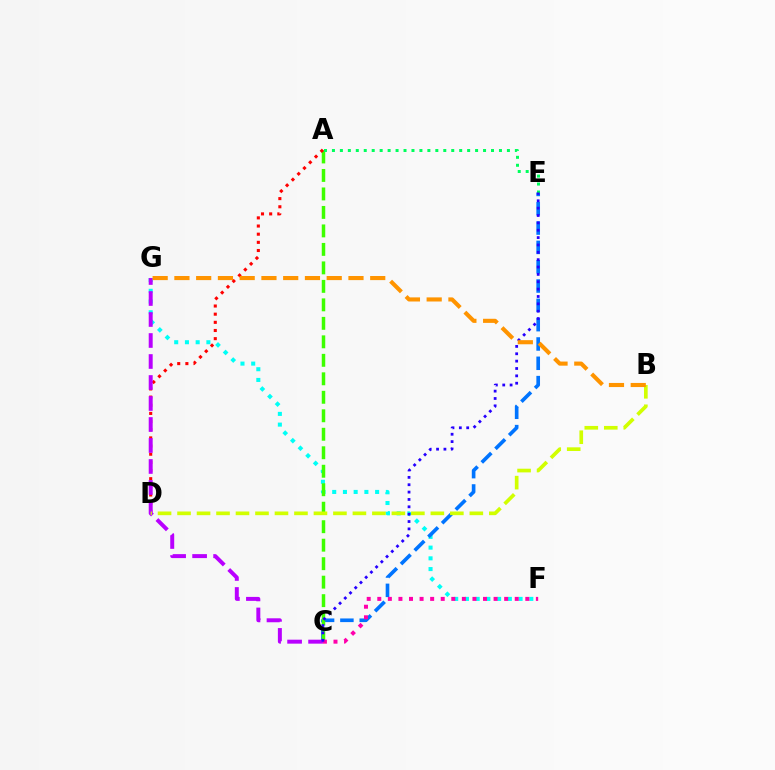{('F', 'G'): [{'color': '#00fff6', 'line_style': 'dotted', 'thickness': 2.91}], ('C', 'E'): [{'color': '#0074ff', 'line_style': 'dashed', 'thickness': 2.62}, {'color': '#2500ff', 'line_style': 'dotted', 'thickness': 2.0}], ('A', 'C'): [{'color': '#3dff00', 'line_style': 'dashed', 'thickness': 2.51}], ('A', 'D'): [{'color': '#ff0000', 'line_style': 'dotted', 'thickness': 2.22}], ('A', 'E'): [{'color': '#00ff5c', 'line_style': 'dotted', 'thickness': 2.16}], ('C', 'G'): [{'color': '#b900ff', 'line_style': 'dashed', 'thickness': 2.85}], ('C', 'F'): [{'color': '#ff00ac', 'line_style': 'dotted', 'thickness': 2.87}], ('B', 'D'): [{'color': '#d1ff00', 'line_style': 'dashed', 'thickness': 2.65}], ('B', 'G'): [{'color': '#ff9400', 'line_style': 'dashed', 'thickness': 2.96}]}